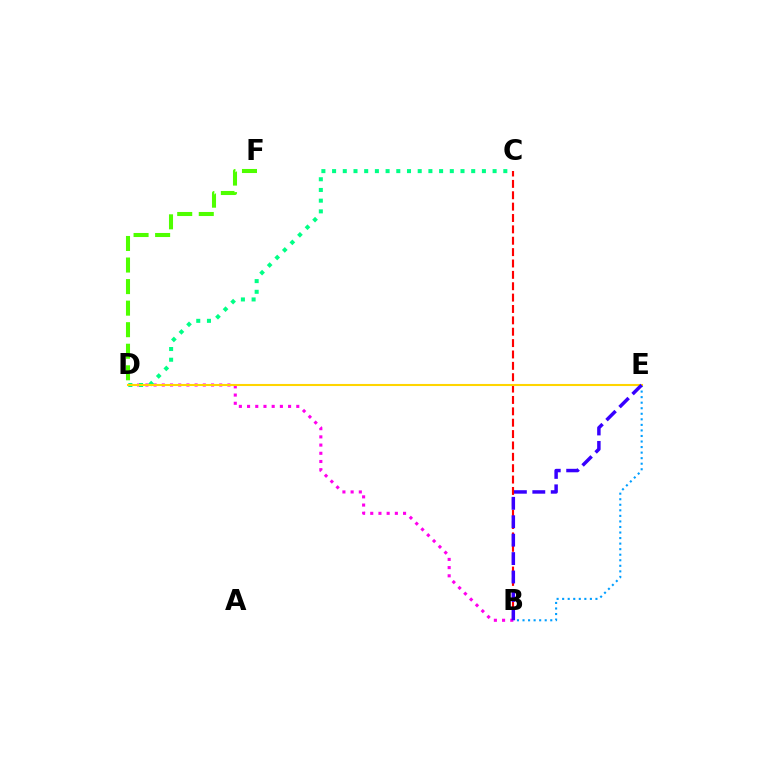{('B', 'E'): [{'color': '#009eff', 'line_style': 'dotted', 'thickness': 1.51}, {'color': '#3700ff', 'line_style': 'dashed', 'thickness': 2.5}], ('B', 'D'): [{'color': '#ff00ed', 'line_style': 'dotted', 'thickness': 2.23}], ('B', 'C'): [{'color': '#ff0000', 'line_style': 'dashed', 'thickness': 1.54}], ('C', 'D'): [{'color': '#00ff86', 'line_style': 'dotted', 'thickness': 2.91}], ('D', 'E'): [{'color': '#ffd500', 'line_style': 'solid', 'thickness': 1.5}], ('D', 'F'): [{'color': '#4fff00', 'line_style': 'dashed', 'thickness': 2.93}]}